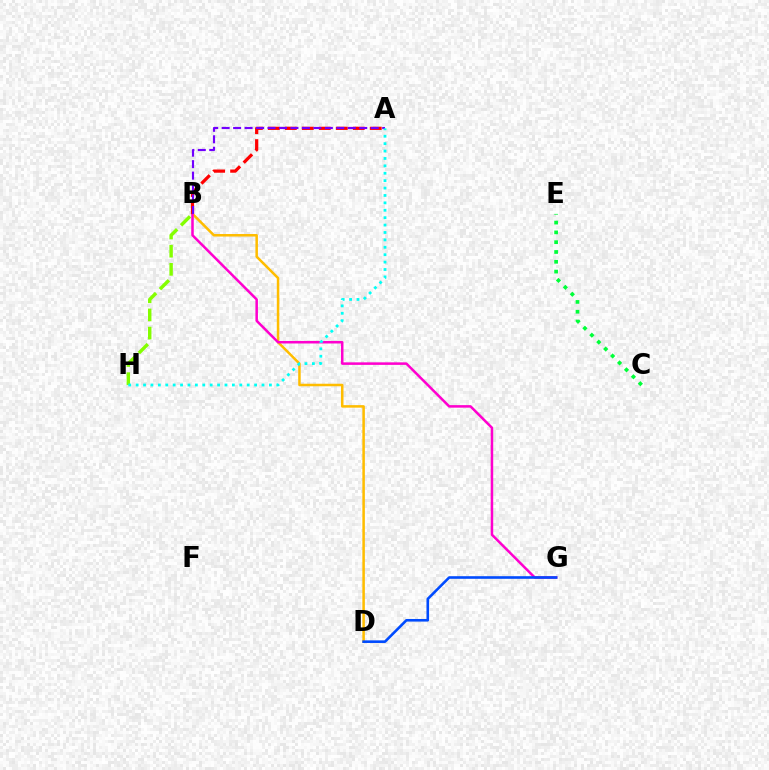{('B', 'D'): [{'color': '#ffbd00', 'line_style': 'solid', 'thickness': 1.82}], ('B', 'G'): [{'color': '#ff00cf', 'line_style': 'solid', 'thickness': 1.82}], ('B', 'H'): [{'color': '#84ff00', 'line_style': 'dashed', 'thickness': 2.47}], ('D', 'G'): [{'color': '#004bff', 'line_style': 'solid', 'thickness': 1.88}], ('C', 'E'): [{'color': '#00ff39', 'line_style': 'dotted', 'thickness': 2.66}], ('A', 'B'): [{'color': '#ff0000', 'line_style': 'dashed', 'thickness': 2.31}, {'color': '#7200ff', 'line_style': 'dashed', 'thickness': 1.56}], ('A', 'H'): [{'color': '#00fff6', 'line_style': 'dotted', 'thickness': 2.01}]}